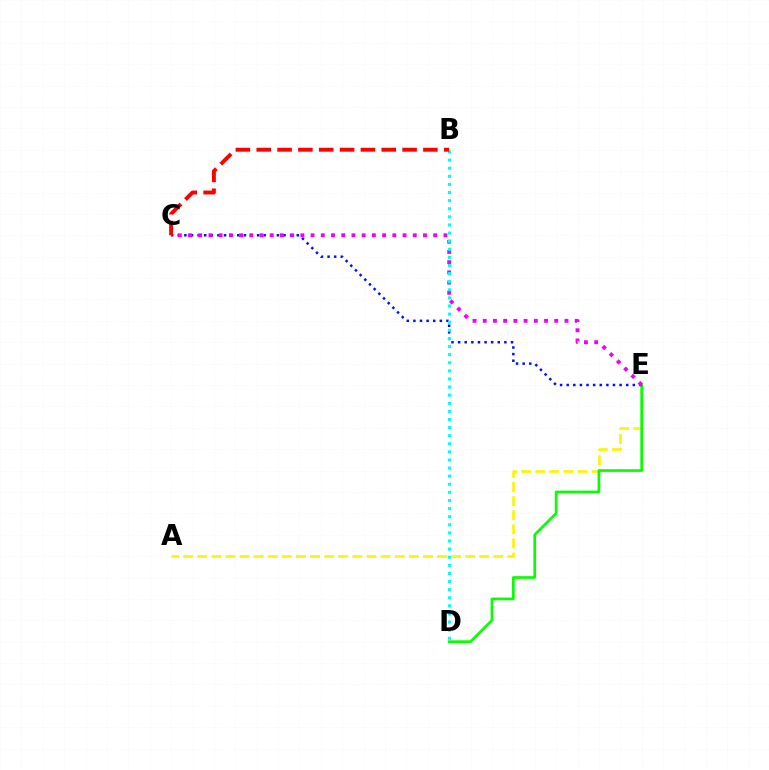{('A', 'E'): [{'color': '#fcf500', 'line_style': 'dashed', 'thickness': 1.92}], ('D', 'E'): [{'color': '#08ff00', 'line_style': 'solid', 'thickness': 1.94}], ('C', 'E'): [{'color': '#0010ff', 'line_style': 'dotted', 'thickness': 1.8}, {'color': '#ee00ff', 'line_style': 'dotted', 'thickness': 2.78}], ('B', 'D'): [{'color': '#00fff6', 'line_style': 'dotted', 'thickness': 2.2}], ('B', 'C'): [{'color': '#ff0000', 'line_style': 'dashed', 'thickness': 2.83}]}